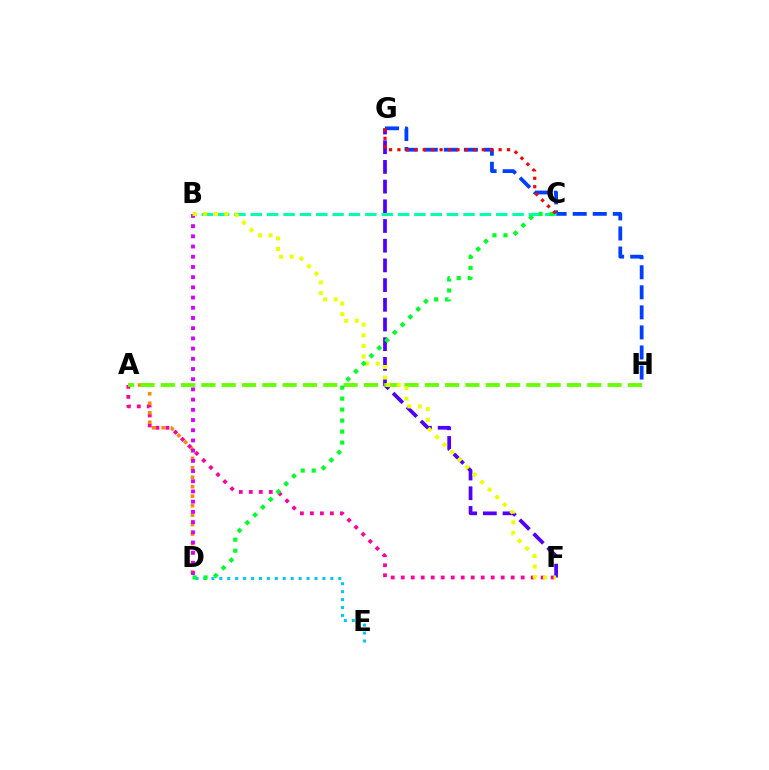{('A', 'F'): [{'color': '#ff00a0', 'line_style': 'dotted', 'thickness': 2.72}], ('F', 'G'): [{'color': '#4f00ff', 'line_style': 'dashed', 'thickness': 2.68}], ('G', 'H'): [{'color': '#003fff', 'line_style': 'dashed', 'thickness': 2.72}], ('A', 'D'): [{'color': '#ff8800', 'line_style': 'dotted', 'thickness': 2.57}], ('A', 'H'): [{'color': '#66ff00', 'line_style': 'dashed', 'thickness': 2.76}], ('B', 'D'): [{'color': '#d600ff', 'line_style': 'dotted', 'thickness': 2.77}], ('B', 'C'): [{'color': '#00ffaf', 'line_style': 'dashed', 'thickness': 2.22}], ('B', 'F'): [{'color': '#eeff00', 'line_style': 'dotted', 'thickness': 2.88}], ('D', 'E'): [{'color': '#00c7ff', 'line_style': 'dotted', 'thickness': 2.15}], ('C', 'D'): [{'color': '#00ff27', 'line_style': 'dotted', 'thickness': 2.99}], ('C', 'G'): [{'color': '#ff0000', 'line_style': 'dotted', 'thickness': 2.29}]}